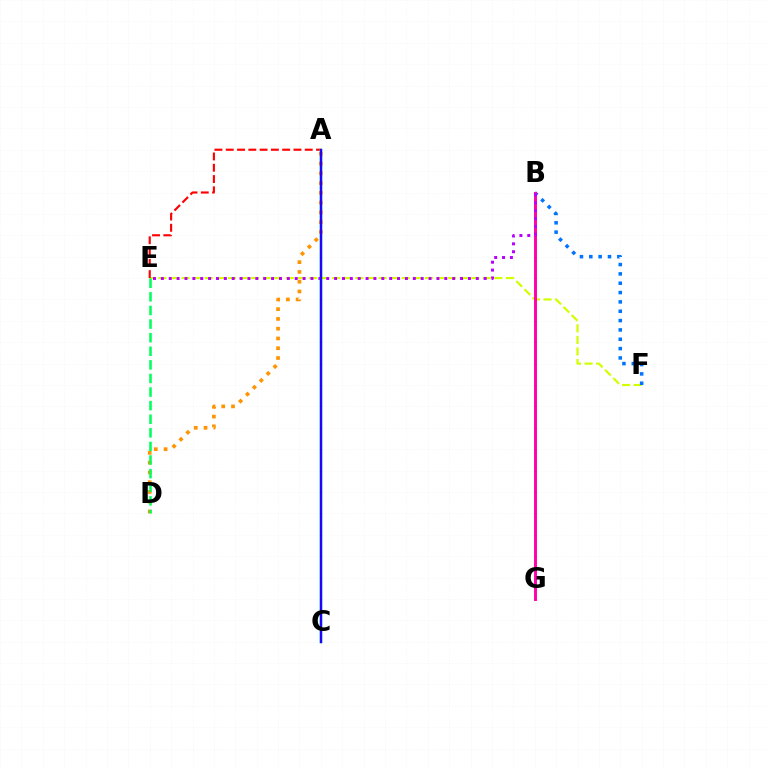{('E', 'F'): [{'color': '#d1ff00', 'line_style': 'dashed', 'thickness': 1.57}], ('B', 'F'): [{'color': '#0074ff', 'line_style': 'dotted', 'thickness': 2.54}], ('A', 'E'): [{'color': '#ff0000', 'line_style': 'dashed', 'thickness': 1.53}], ('B', 'G'): [{'color': '#ff00ac', 'line_style': 'solid', 'thickness': 2.11}], ('A', 'C'): [{'color': '#3dff00', 'line_style': 'solid', 'thickness': 1.76}, {'color': '#00fff6', 'line_style': 'solid', 'thickness': 1.64}, {'color': '#2500ff', 'line_style': 'solid', 'thickness': 1.68}], ('B', 'E'): [{'color': '#b900ff', 'line_style': 'dotted', 'thickness': 2.14}], ('A', 'D'): [{'color': '#ff9400', 'line_style': 'dotted', 'thickness': 2.65}], ('D', 'E'): [{'color': '#00ff5c', 'line_style': 'dashed', 'thickness': 1.85}]}